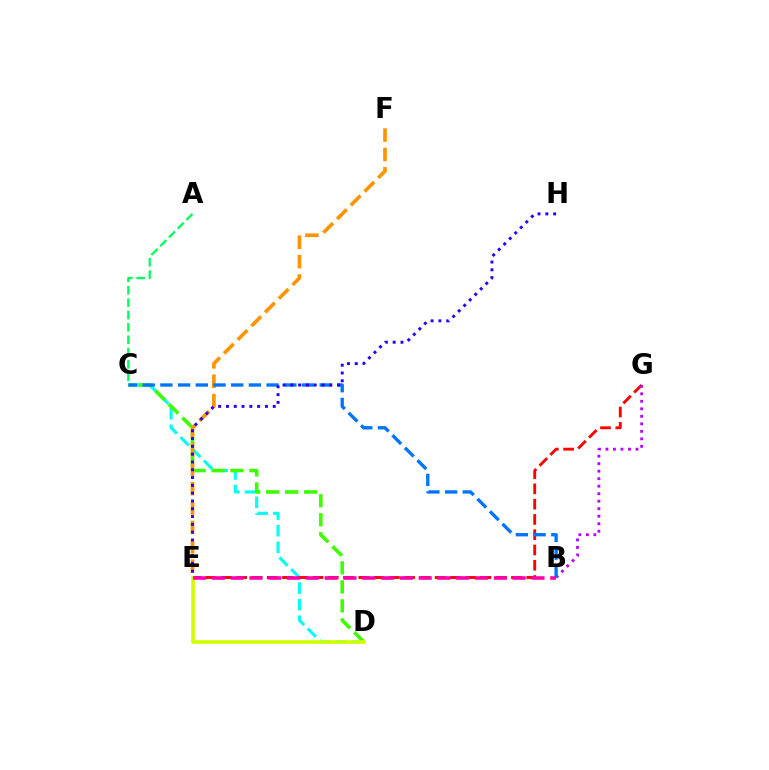{('C', 'D'): [{'color': '#00fff6', 'line_style': 'dashed', 'thickness': 2.25}, {'color': '#3dff00', 'line_style': 'dashed', 'thickness': 2.58}], ('E', 'G'): [{'color': '#ff0000', 'line_style': 'dashed', 'thickness': 2.07}], ('E', 'F'): [{'color': '#ff9400', 'line_style': 'dashed', 'thickness': 2.63}], ('B', 'G'): [{'color': '#b900ff', 'line_style': 'dotted', 'thickness': 2.04}], ('A', 'C'): [{'color': '#00ff5c', 'line_style': 'dashed', 'thickness': 1.68}], ('D', 'E'): [{'color': '#d1ff00', 'line_style': 'solid', 'thickness': 2.6}], ('B', 'C'): [{'color': '#0074ff', 'line_style': 'dashed', 'thickness': 2.4}], ('E', 'H'): [{'color': '#2500ff', 'line_style': 'dotted', 'thickness': 2.12}], ('B', 'E'): [{'color': '#ff00ac', 'line_style': 'dashed', 'thickness': 2.55}]}